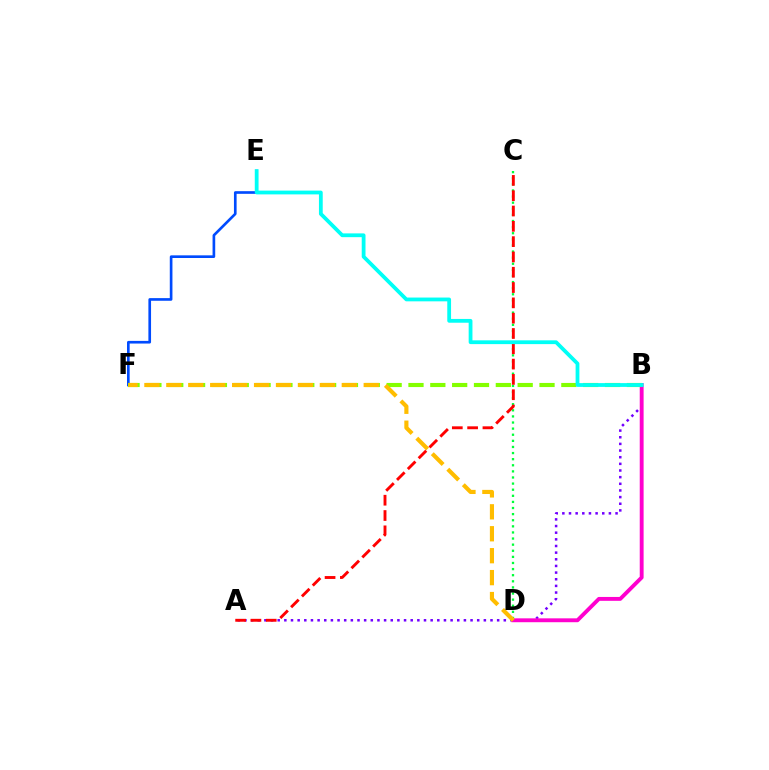{('C', 'D'): [{'color': '#00ff39', 'line_style': 'dotted', 'thickness': 1.66}], ('A', 'B'): [{'color': '#7200ff', 'line_style': 'dotted', 'thickness': 1.81}], ('B', 'D'): [{'color': '#ff00cf', 'line_style': 'solid', 'thickness': 2.79}], ('E', 'F'): [{'color': '#004bff', 'line_style': 'solid', 'thickness': 1.91}], ('B', 'F'): [{'color': '#84ff00', 'line_style': 'dashed', 'thickness': 2.97}], ('D', 'F'): [{'color': '#ffbd00', 'line_style': 'dashed', 'thickness': 2.98}], ('A', 'C'): [{'color': '#ff0000', 'line_style': 'dashed', 'thickness': 2.08}], ('B', 'E'): [{'color': '#00fff6', 'line_style': 'solid', 'thickness': 2.72}]}